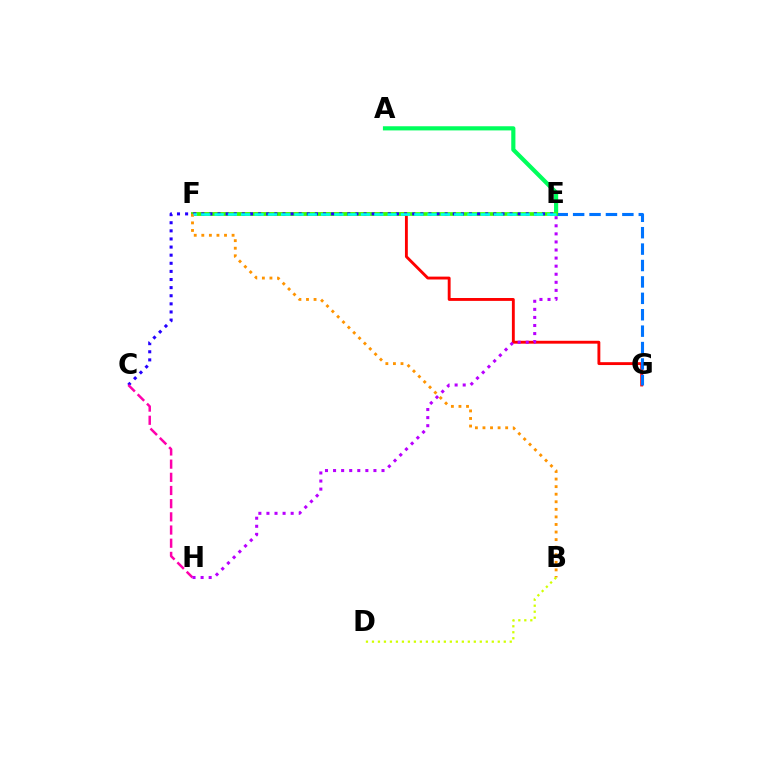{('F', 'G'): [{'color': '#ff0000', 'line_style': 'solid', 'thickness': 2.07}], ('A', 'E'): [{'color': '#00ff5c', 'line_style': 'solid', 'thickness': 2.99}], ('E', 'G'): [{'color': '#0074ff', 'line_style': 'dashed', 'thickness': 2.23}], ('E', 'F'): [{'color': '#3dff00', 'line_style': 'solid', 'thickness': 2.67}, {'color': '#00fff6', 'line_style': 'dashed', 'thickness': 1.81}], ('C', 'E'): [{'color': '#2500ff', 'line_style': 'dotted', 'thickness': 2.2}], ('B', 'F'): [{'color': '#ff9400', 'line_style': 'dotted', 'thickness': 2.06}], ('C', 'H'): [{'color': '#ff00ac', 'line_style': 'dashed', 'thickness': 1.79}], ('B', 'D'): [{'color': '#d1ff00', 'line_style': 'dotted', 'thickness': 1.63}], ('E', 'H'): [{'color': '#b900ff', 'line_style': 'dotted', 'thickness': 2.19}]}